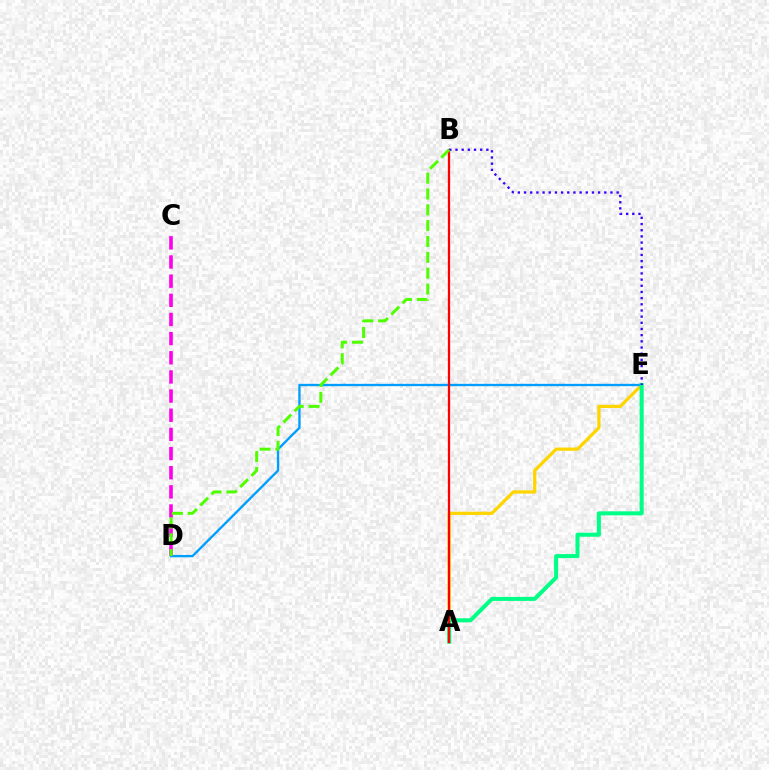{('A', 'E'): [{'color': '#ffd500', 'line_style': 'solid', 'thickness': 2.34}, {'color': '#00ff86', 'line_style': 'solid', 'thickness': 2.91}], ('D', 'E'): [{'color': '#009eff', 'line_style': 'solid', 'thickness': 1.68}], ('A', 'B'): [{'color': '#ff0000', 'line_style': 'solid', 'thickness': 1.64}], ('B', 'E'): [{'color': '#3700ff', 'line_style': 'dotted', 'thickness': 1.68}], ('C', 'D'): [{'color': '#ff00ed', 'line_style': 'dashed', 'thickness': 2.6}], ('B', 'D'): [{'color': '#4fff00', 'line_style': 'dashed', 'thickness': 2.15}]}